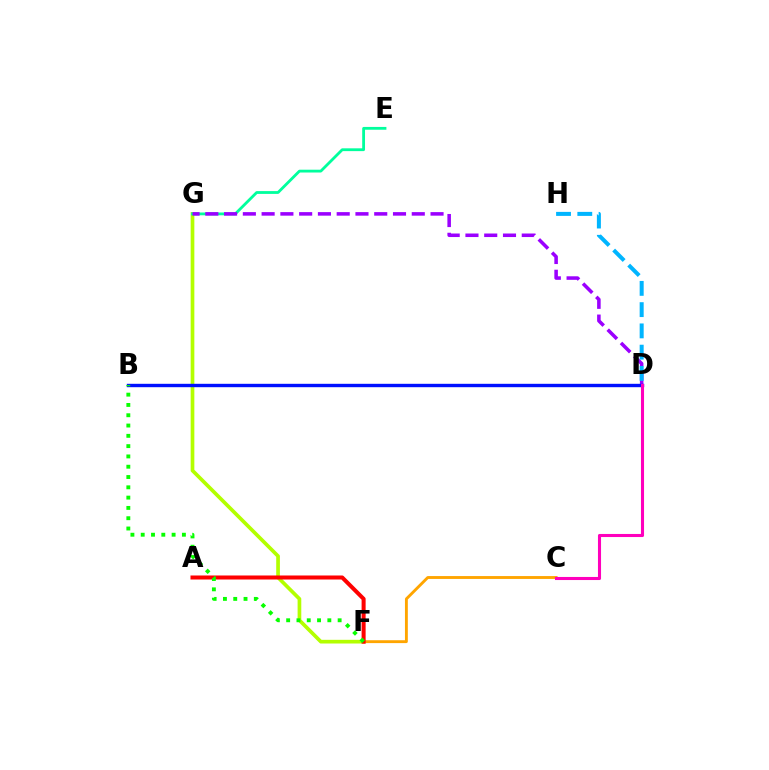{('F', 'G'): [{'color': '#b3ff00', 'line_style': 'solid', 'thickness': 2.65}], ('E', 'G'): [{'color': '#00ff9d', 'line_style': 'solid', 'thickness': 2.02}], ('C', 'F'): [{'color': '#ffa500', 'line_style': 'solid', 'thickness': 2.07}], ('D', 'G'): [{'color': '#9b00ff', 'line_style': 'dashed', 'thickness': 2.55}], ('B', 'D'): [{'color': '#0010ff', 'line_style': 'solid', 'thickness': 2.44}], ('C', 'D'): [{'color': '#ff00bd', 'line_style': 'solid', 'thickness': 2.22}], ('D', 'H'): [{'color': '#00b5ff', 'line_style': 'dashed', 'thickness': 2.89}], ('A', 'F'): [{'color': '#ff0000', 'line_style': 'solid', 'thickness': 2.9}], ('B', 'F'): [{'color': '#08ff00', 'line_style': 'dotted', 'thickness': 2.8}]}